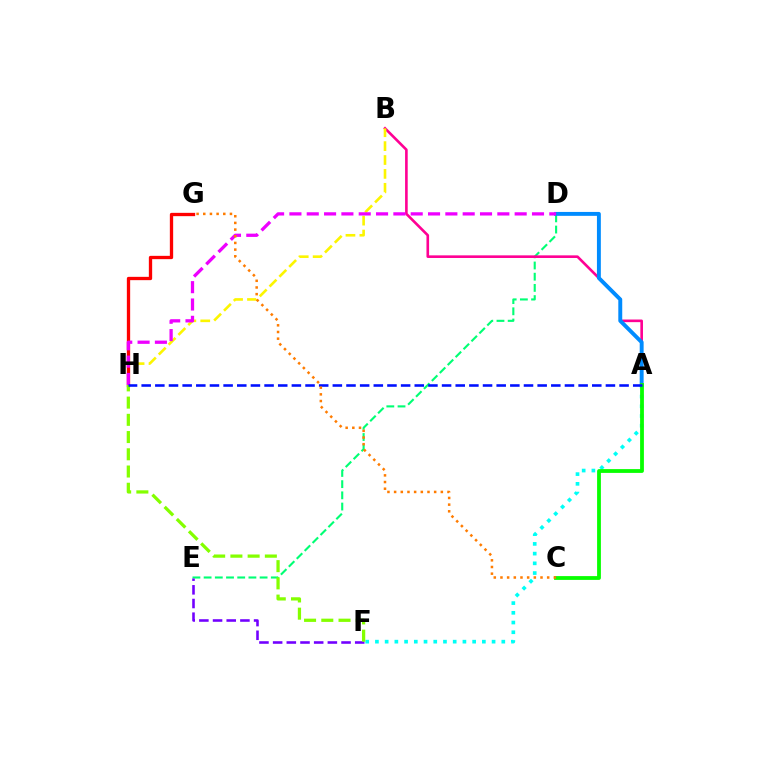{('D', 'E'): [{'color': '#00ff74', 'line_style': 'dashed', 'thickness': 1.52}], ('E', 'F'): [{'color': '#7200ff', 'line_style': 'dashed', 'thickness': 1.86}], ('A', 'B'): [{'color': '#ff0094', 'line_style': 'solid', 'thickness': 1.89}], ('A', 'F'): [{'color': '#00fff6', 'line_style': 'dotted', 'thickness': 2.64}], ('A', 'D'): [{'color': '#008cff', 'line_style': 'solid', 'thickness': 2.82}], ('B', 'H'): [{'color': '#fcf500', 'line_style': 'dashed', 'thickness': 1.89}], ('G', 'H'): [{'color': '#ff0000', 'line_style': 'solid', 'thickness': 2.39}], ('F', 'H'): [{'color': '#84ff00', 'line_style': 'dashed', 'thickness': 2.34}], ('A', 'C'): [{'color': '#08ff00', 'line_style': 'solid', 'thickness': 2.73}], ('D', 'H'): [{'color': '#ee00ff', 'line_style': 'dashed', 'thickness': 2.35}], ('A', 'H'): [{'color': '#0010ff', 'line_style': 'dashed', 'thickness': 1.85}], ('C', 'G'): [{'color': '#ff7c00', 'line_style': 'dotted', 'thickness': 1.81}]}